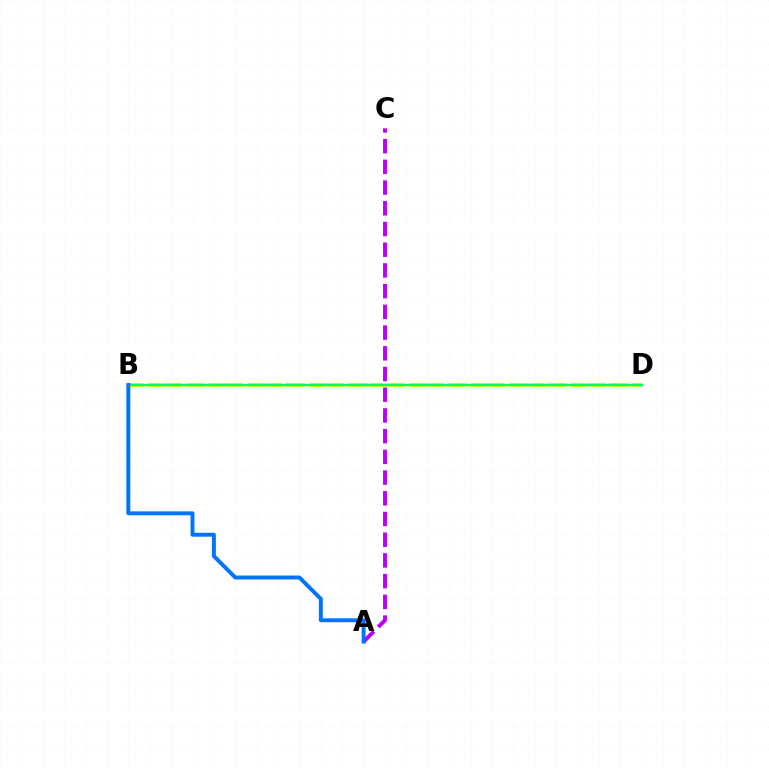{('A', 'C'): [{'color': '#b900ff', 'line_style': 'dashed', 'thickness': 2.81}], ('B', 'D'): [{'color': '#ff0000', 'line_style': 'dashed', 'thickness': 1.69}, {'color': '#d1ff00', 'line_style': 'dashed', 'thickness': 2.74}, {'color': '#00ff5c', 'line_style': 'solid', 'thickness': 1.67}], ('A', 'B'): [{'color': '#0074ff', 'line_style': 'solid', 'thickness': 2.84}]}